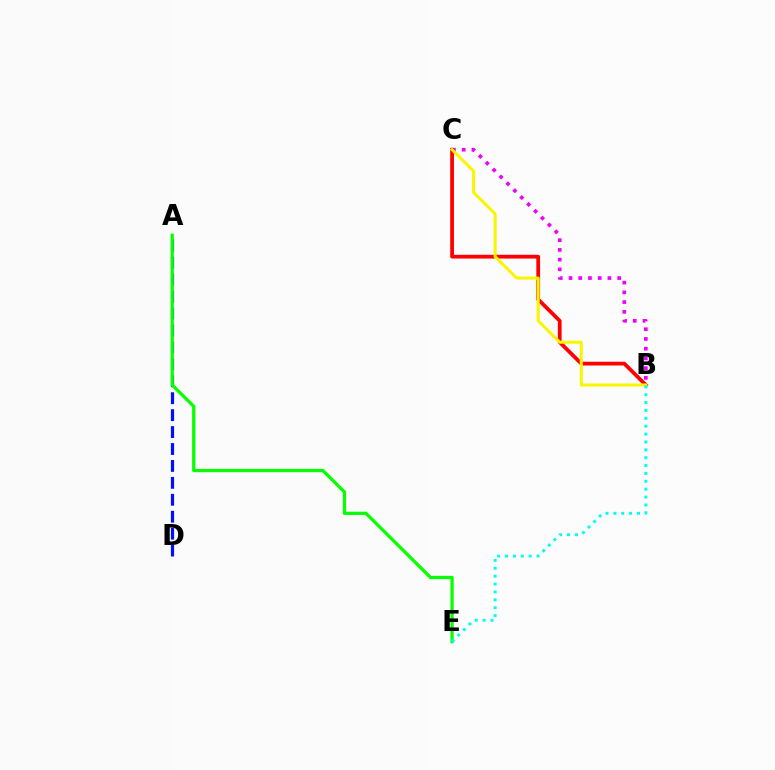{('A', 'D'): [{'color': '#0010ff', 'line_style': 'dashed', 'thickness': 2.3}], ('B', 'C'): [{'color': '#ff0000', 'line_style': 'solid', 'thickness': 2.71}, {'color': '#ee00ff', 'line_style': 'dotted', 'thickness': 2.64}, {'color': '#fcf500', 'line_style': 'solid', 'thickness': 2.17}], ('A', 'E'): [{'color': '#08ff00', 'line_style': 'solid', 'thickness': 2.34}], ('B', 'E'): [{'color': '#00fff6', 'line_style': 'dotted', 'thickness': 2.14}]}